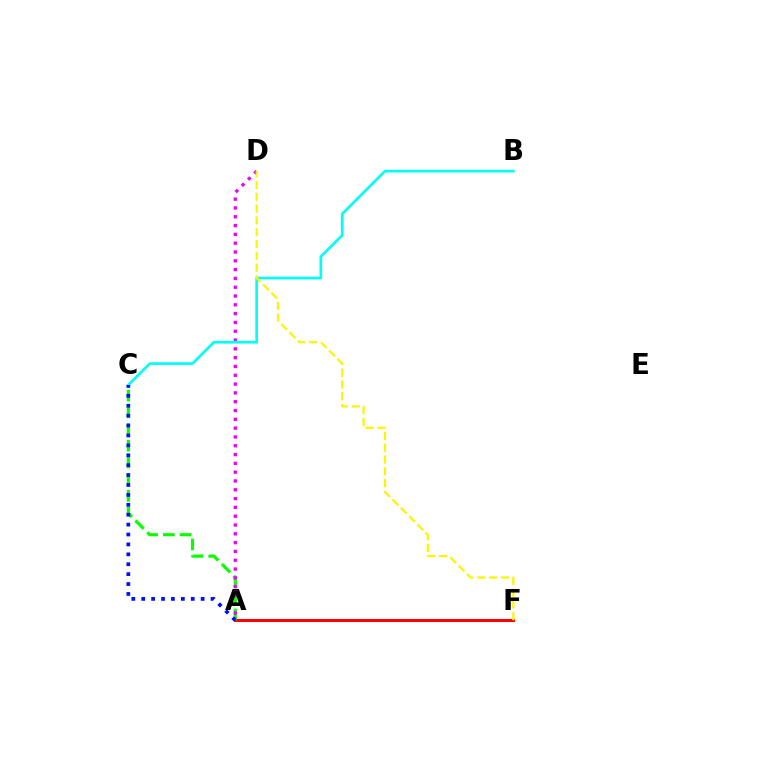{('A', 'F'): [{'color': '#ff0000', 'line_style': 'solid', 'thickness': 2.17}], ('A', 'C'): [{'color': '#08ff00', 'line_style': 'dashed', 'thickness': 2.27}, {'color': '#0010ff', 'line_style': 'dotted', 'thickness': 2.69}], ('A', 'D'): [{'color': '#ee00ff', 'line_style': 'dotted', 'thickness': 2.39}], ('B', 'C'): [{'color': '#00fff6', 'line_style': 'solid', 'thickness': 1.94}], ('D', 'F'): [{'color': '#fcf500', 'line_style': 'dashed', 'thickness': 1.6}]}